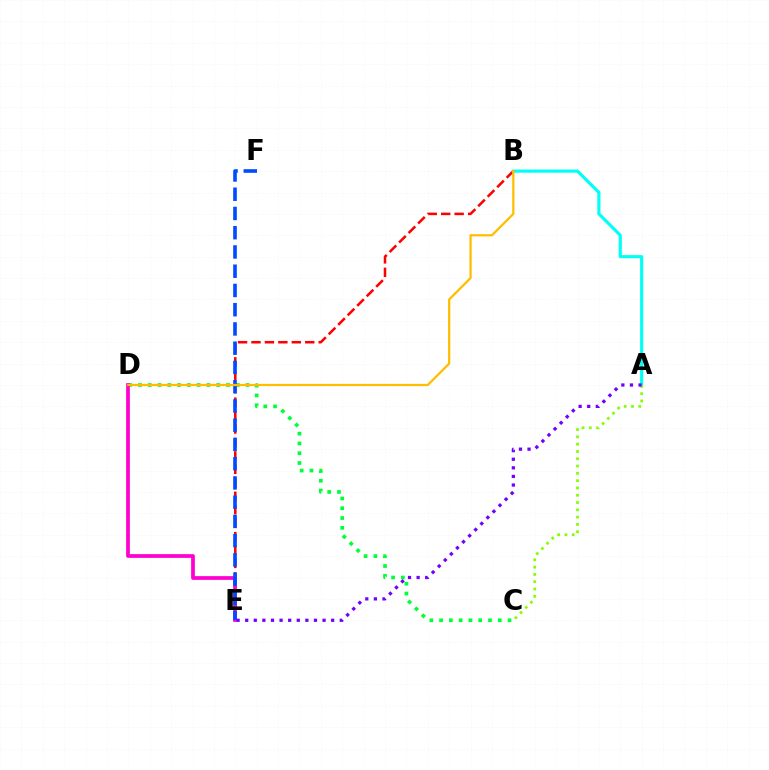{('B', 'E'): [{'color': '#ff0000', 'line_style': 'dashed', 'thickness': 1.83}], ('A', 'B'): [{'color': '#00fff6', 'line_style': 'solid', 'thickness': 2.26}], ('C', 'D'): [{'color': '#00ff39', 'line_style': 'dotted', 'thickness': 2.66}], ('D', 'E'): [{'color': '#ff00cf', 'line_style': 'solid', 'thickness': 2.69}], ('E', 'F'): [{'color': '#004bff', 'line_style': 'dashed', 'thickness': 2.61}], ('B', 'D'): [{'color': '#ffbd00', 'line_style': 'solid', 'thickness': 1.62}], ('A', 'C'): [{'color': '#84ff00', 'line_style': 'dotted', 'thickness': 1.98}], ('A', 'E'): [{'color': '#7200ff', 'line_style': 'dotted', 'thickness': 2.34}]}